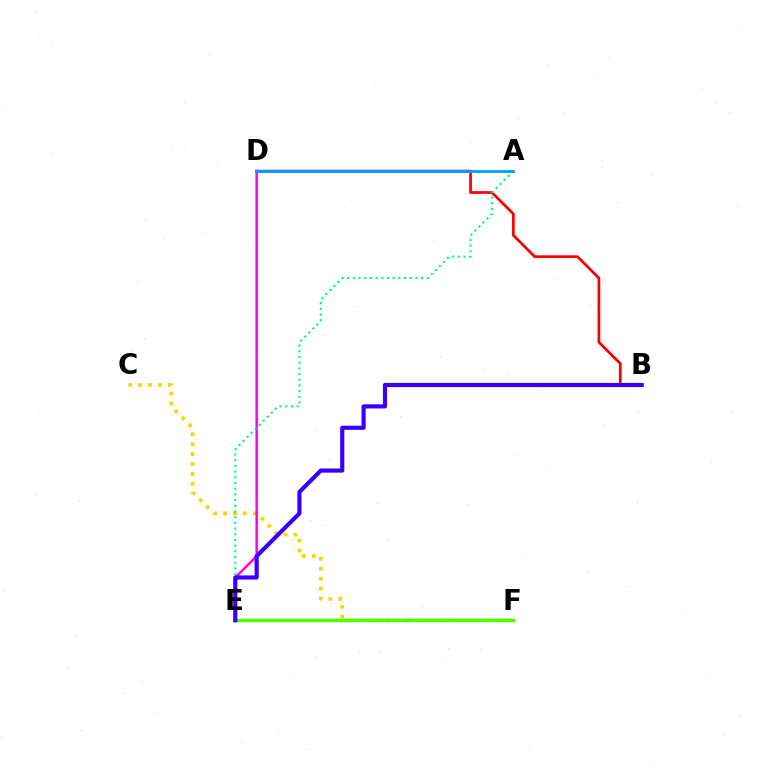{('C', 'F'): [{'color': '#ffd500', 'line_style': 'dotted', 'thickness': 2.69}], ('D', 'E'): [{'color': '#ff00ed', 'line_style': 'solid', 'thickness': 1.76}], ('B', 'D'): [{'color': '#ff0000', 'line_style': 'solid', 'thickness': 1.97}], ('A', 'E'): [{'color': '#00ff86', 'line_style': 'dotted', 'thickness': 1.55}], ('E', 'F'): [{'color': '#4fff00', 'line_style': 'solid', 'thickness': 2.51}], ('B', 'E'): [{'color': '#3700ff', 'line_style': 'solid', 'thickness': 2.99}], ('A', 'D'): [{'color': '#009eff', 'line_style': 'solid', 'thickness': 2.02}]}